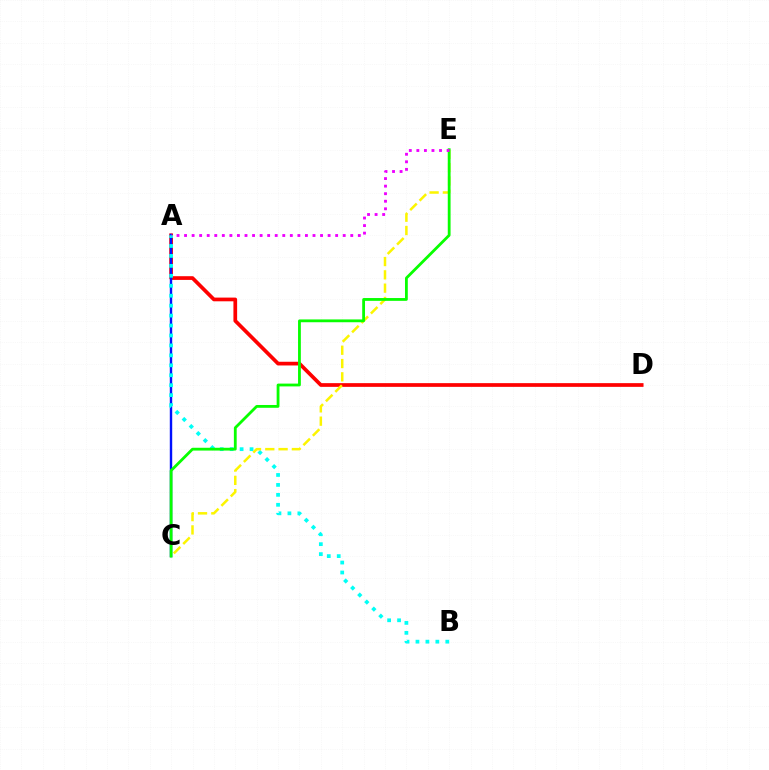{('A', 'D'): [{'color': '#ff0000', 'line_style': 'solid', 'thickness': 2.67}], ('A', 'C'): [{'color': '#0010ff', 'line_style': 'solid', 'thickness': 1.74}], ('A', 'B'): [{'color': '#00fff6', 'line_style': 'dotted', 'thickness': 2.7}], ('C', 'E'): [{'color': '#fcf500', 'line_style': 'dashed', 'thickness': 1.81}, {'color': '#08ff00', 'line_style': 'solid', 'thickness': 2.02}], ('A', 'E'): [{'color': '#ee00ff', 'line_style': 'dotted', 'thickness': 2.05}]}